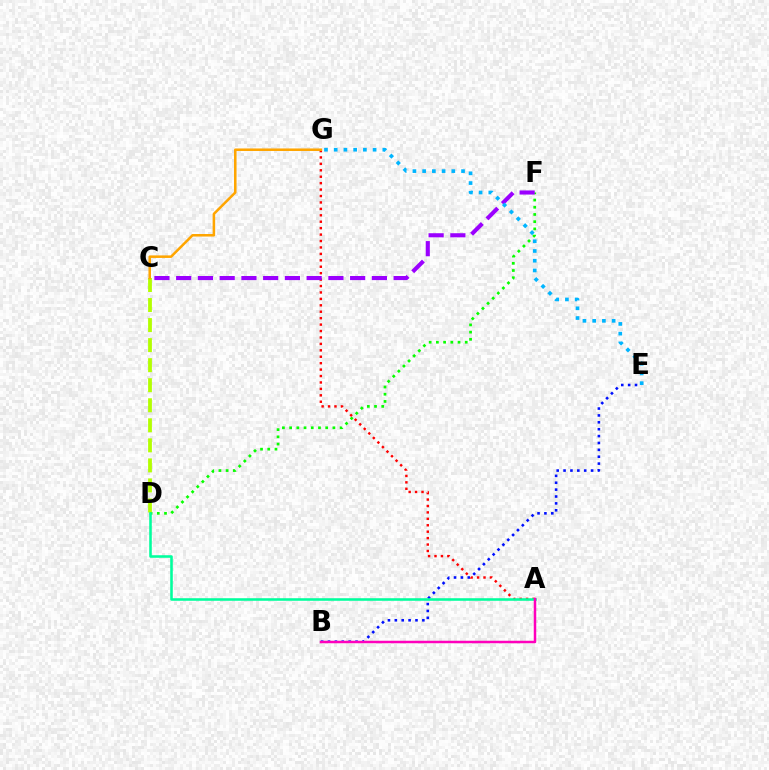{('D', 'F'): [{'color': '#08ff00', 'line_style': 'dotted', 'thickness': 1.96}], ('B', 'E'): [{'color': '#0010ff', 'line_style': 'dotted', 'thickness': 1.87}], ('C', 'D'): [{'color': '#b3ff00', 'line_style': 'dashed', 'thickness': 2.72}], ('A', 'G'): [{'color': '#ff0000', 'line_style': 'dotted', 'thickness': 1.75}], ('A', 'D'): [{'color': '#00ff9d', 'line_style': 'solid', 'thickness': 1.84}], ('A', 'B'): [{'color': '#ff00bd', 'line_style': 'solid', 'thickness': 1.8}], ('C', 'F'): [{'color': '#9b00ff', 'line_style': 'dashed', 'thickness': 2.95}], ('E', 'G'): [{'color': '#00b5ff', 'line_style': 'dotted', 'thickness': 2.64}], ('C', 'G'): [{'color': '#ffa500', 'line_style': 'solid', 'thickness': 1.82}]}